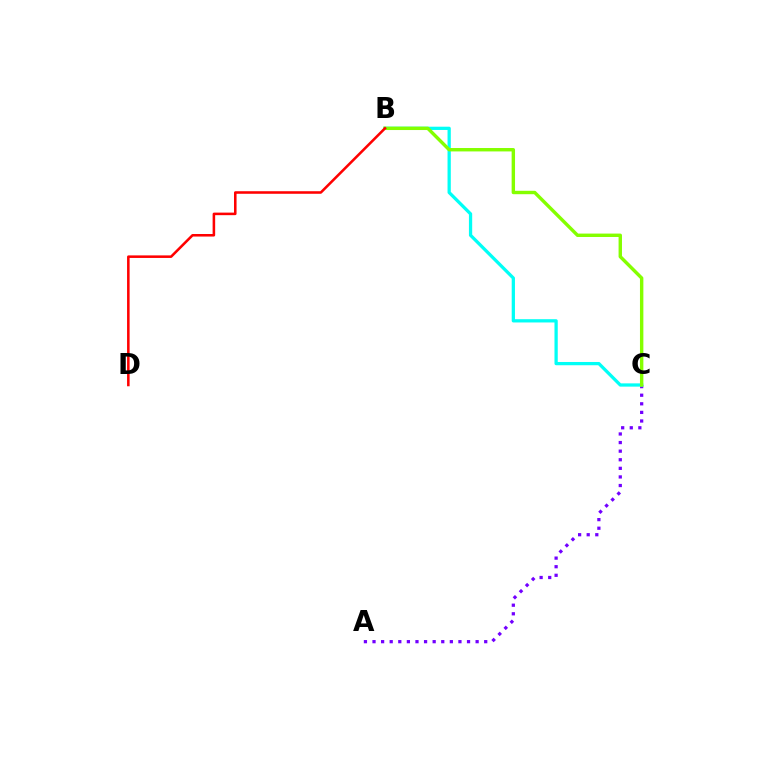{('A', 'C'): [{'color': '#7200ff', 'line_style': 'dotted', 'thickness': 2.33}], ('B', 'C'): [{'color': '#00fff6', 'line_style': 'solid', 'thickness': 2.35}, {'color': '#84ff00', 'line_style': 'solid', 'thickness': 2.45}], ('B', 'D'): [{'color': '#ff0000', 'line_style': 'solid', 'thickness': 1.84}]}